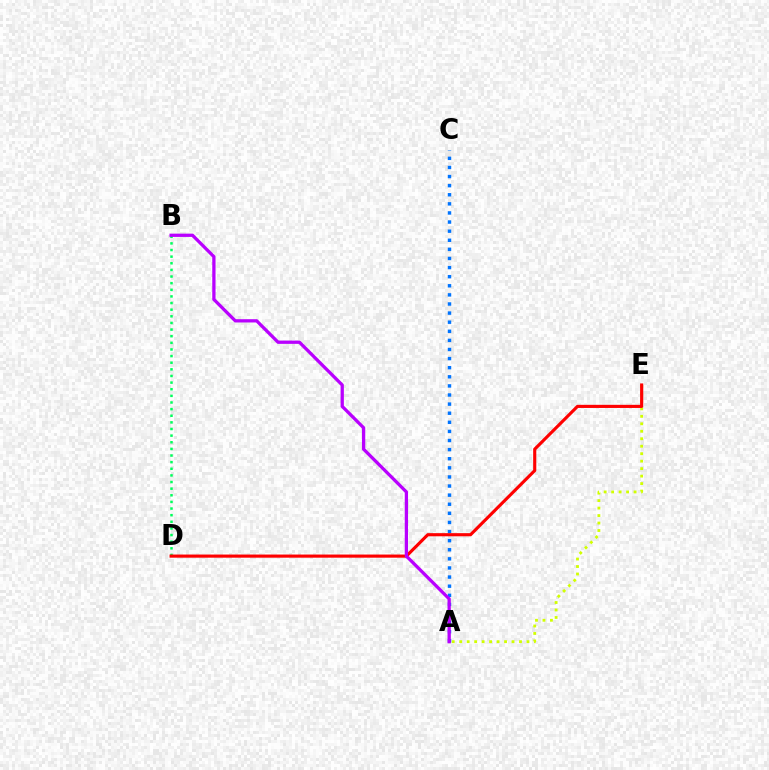{('B', 'D'): [{'color': '#00ff5c', 'line_style': 'dotted', 'thickness': 1.8}], ('A', 'E'): [{'color': '#d1ff00', 'line_style': 'dotted', 'thickness': 2.03}], ('A', 'C'): [{'color': '#0074ff', 'line_style': 'dotted', 'thickness': 2.47}], ('D', 'E'): [{'color': '#ff0000', 'line_style': 'solid', 'thickness': 2.26}], ('A', 'B'): [{'color': '#b900ff', 'line_style': 'solid', 'thickness': 2.36}]}